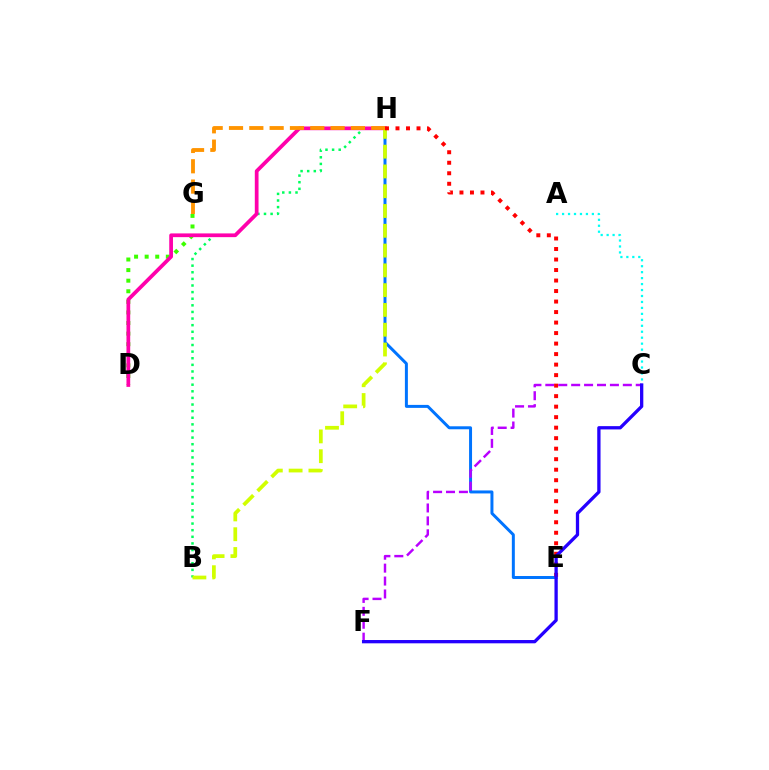{('D', 'G'): [{'color': '#3dff00', 'line_style': 'dotted', 'thickness': 2.88}], ('B', 'H'): [{'color': '#00ff5c', 'line_style': 'dotted', 'thickness': 1.8}, {'color': '#d1ff00', 'line_style': 'dashed', 'thickness': 2.69}], ('E', 'H'): [{'color': '#0074ff', 'line_style': 'solid', 'thickness': 2.15}, {'color': '#ff0000', 'line_style': 'dotted', 'thickness': 2.86}], ('A', 'C'): [{'color': '#00fff6', 'line_style': 'dotted', 'thickness': 1.62}], ('D', 'H'): [{'color': '#ff00ac', 'line_style': 'solid', 'thickness': 2.69}], ('C', 'F'): [{'color': '#b900ff', 'line_style': 'dashed', 'thickness': 1.75}, {'color': '#2500ff', 'line_style': 'solid', 'thickness': 2.37}], ('G', 'H'): [{'color': '#ff9400', 'line_style': 'dashed', 'thickness': 2.76}]}